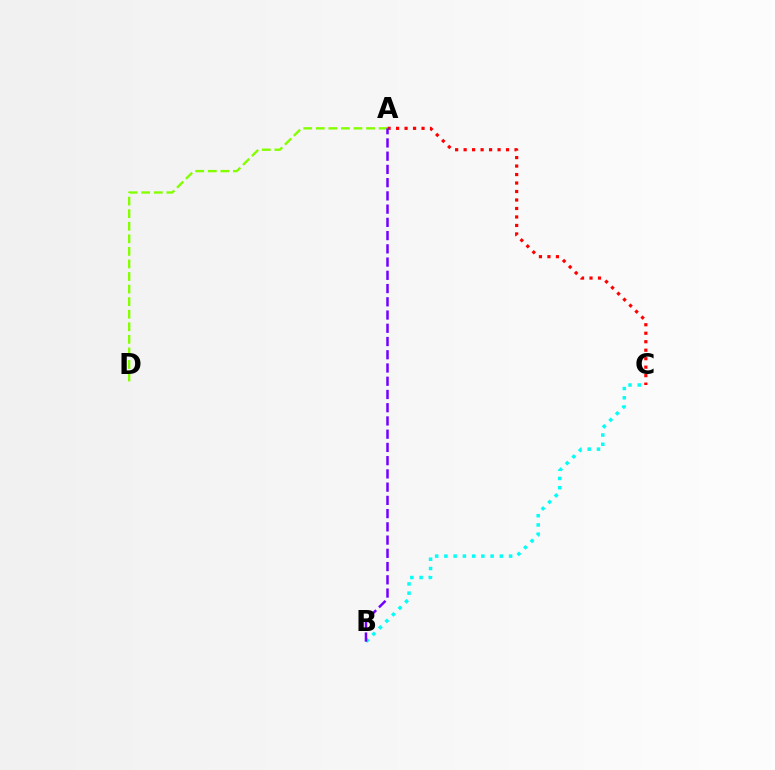{('A', 'C'): [{'color': '#ff0000', 'line_style': 'dotted', 'thickness': 2.31}], ('B', 'C'): [{'color': '#00fff6', 'line_style': 'dotted', 'thickness': 2.51}], ('A', 'D'): [{'color': '#84ff00', 'line_style': 'dashed', 'thickness': 1.71}], ('A', 'B'): [{'color': '#7200ff', 'line_style': 'dashed', 'thickness': 1.8}]}